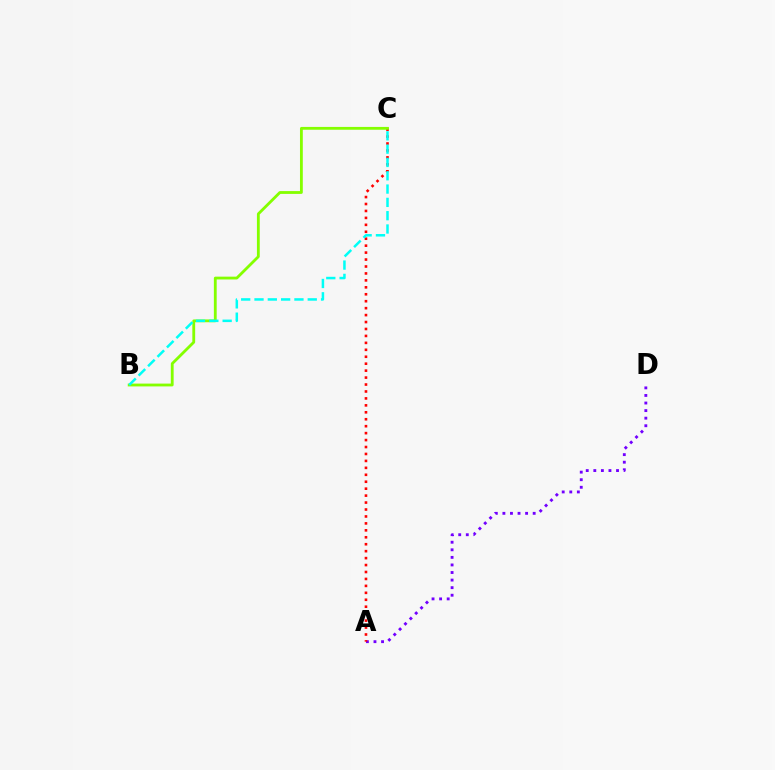{('A', 'D'): [{'color': '#7200ff', 'line_style': 'dotted', 'thickness': 2.06}], ('A', 'C'): [{'color': '#ff0000', 'line_style': 'dotted', 'thickness': 1.89}], ('B', 'C'): [{'color': '#84ff00', 'line_style': 'solid', 'thickness': 2.03}, {'color': '#00fff6', 'line_style': 'dashed', 'thickness': 1.81}]}